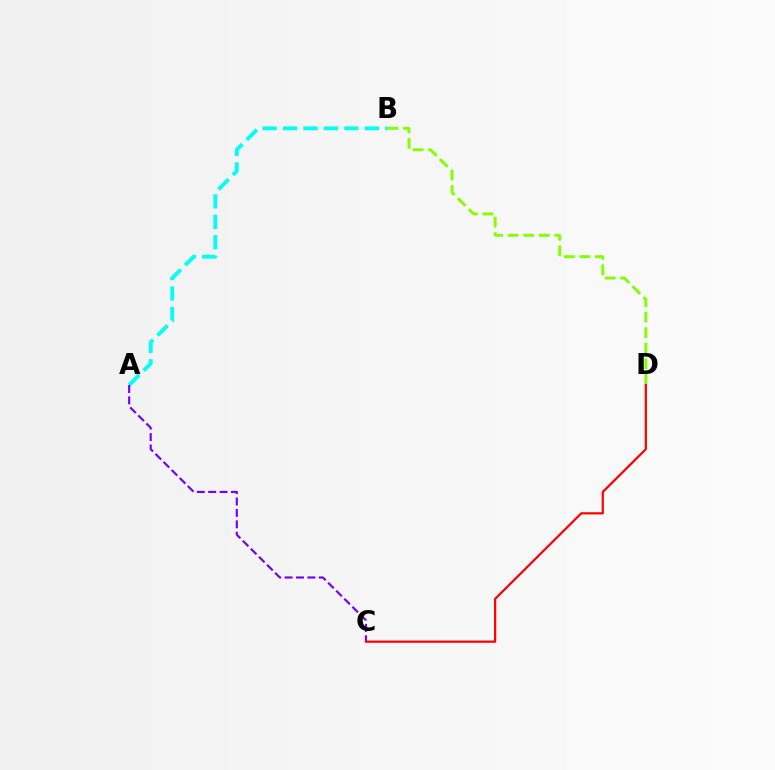{('A', 'B'): [{'color': '#00fff6', 'line_style': 'dashed', 'thickness': 2.78}], ('B', 'D'): [{'color': '#84ff00', 'line_style': 'dashed', 'thickness': 2.11}], ('A', 'C'): [{'color': '#7200ff', 'line_style': 'dashed', 'thickness': 1.55}], ('C', 'D'): [{'color': '#ff0000', 'line_style': 'solid', 'thickness': 1.6}]}